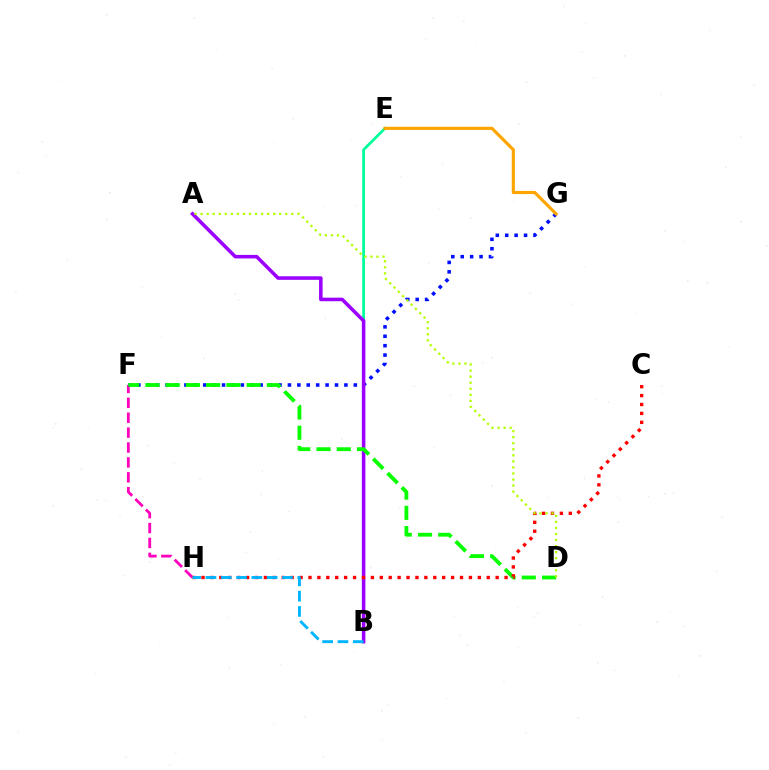{('B', 'E'): [{'color': '#00ff9d', 'line_style': 'solid', 'thickness': 1.99}], ('F', 'H'): [{'color': '#ff00bd', 'line_style': 'dashed', 'thickness': 2.02}], ('F', 'G'): [{'color': '#0010ff', 'line_style': 'dotted', 'thickness': 2.56}], ('A', 'B'): [{'color': '#9b00ff', 'line_style': 'solid', 'thickness': 2.55}], ('E', 'G'): [{'color': '#ffa500', 'line_style': 'solid', 'thickness': 2.26}], ('D', 'F'): [{'color': '#08ff00', 'line_style': 'dashed', 'thickness': 2.75}], ('C', 'H'): [{'color': '#ff0000', 'line_style': 'dotted', 'thickness': 2.42}], ('A', 'D'): [{'color': '#b3ff00', 'line_style': 'dotted', 'thickness': 1.64}], ('B', 'H'): [{'color': '#00b5ff', 'line_style': 'dashed', 'thickness': 2.08}]}